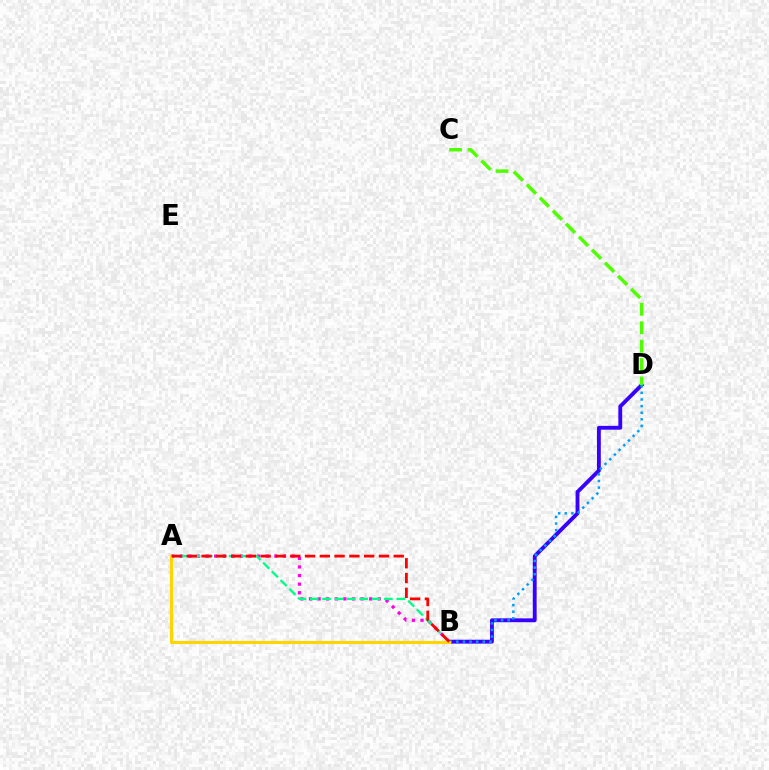{('B', 'D'): [{'color': '#3700ff', 'line_style': 'solid', 'thickness': 2.77}, {'color': '#009eff', 'line_style': 'dotted', 'thickness': 1.8}], ('A', 'B'): [{'color': '#ff00ed', 'line_style': 'dotted', 'thickness': 2.34}, {'color': '#ffd500', 'line_style': 'solid', 'thickness': 2.23}, {'color': '#00ff86', 'line_style': 'dashed', 'thickness': 1.68}, {'color': '#ff0000', 'line_style': 'dashed', 'thickness': 2.01}], ('C', 'D'): [{'color': '#4fff00', 'line_style': 'dashed', 'thickness': 2.5}]}